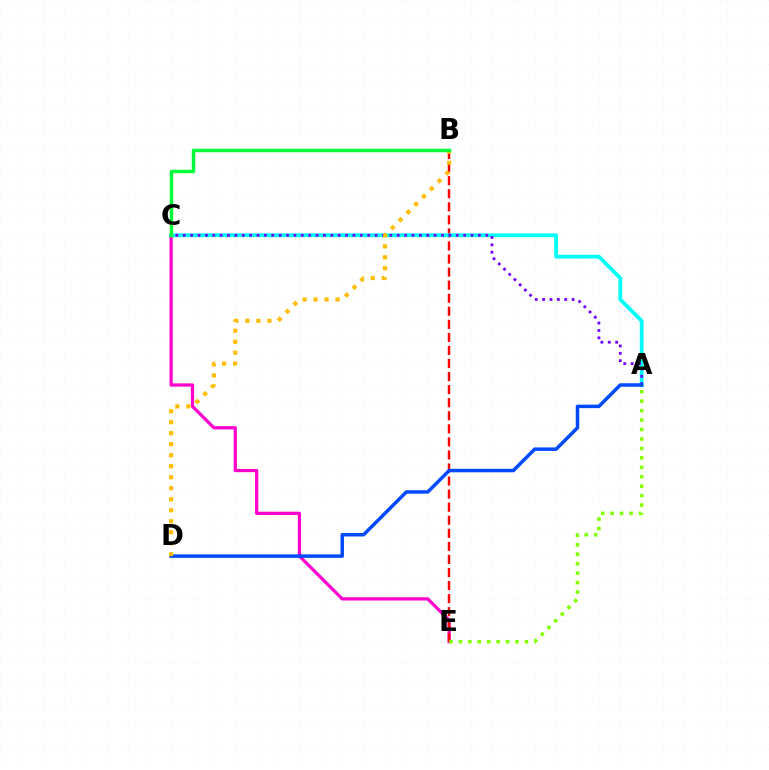{('C', 'E'): [{'color': '#ff00cf', 'line_style': 'solid', 'thickness': 2.33}], ('B', 'E'): [{'color': '#ff0000', 'line_style': 'dashed', 'thickness': 1.77}], ('A', 'C'): [{'color': '#00fff6', 'line_style': 'solid', 'thickness': 2.74}, {'color': '#7200ff', 'line_style': 'dotted', 'thickness': 2.0}], ('A', 'D'): [{'color': '#004bff', 'line_style': 'solid', 'thickness': 2.52}], ('A', 'E'): [{'color': '#84ff00', 'line_style': 'dotted', 'thickness': 2.57}], ('B', 'D'): [{'color': '#ffbd00', 'line_style': 'dotted', 'thickness': 2.99}], ('B', 'C'): [{'color': '#00ff39', 'line_style': 'solid', 'thickness': 2.49}]}